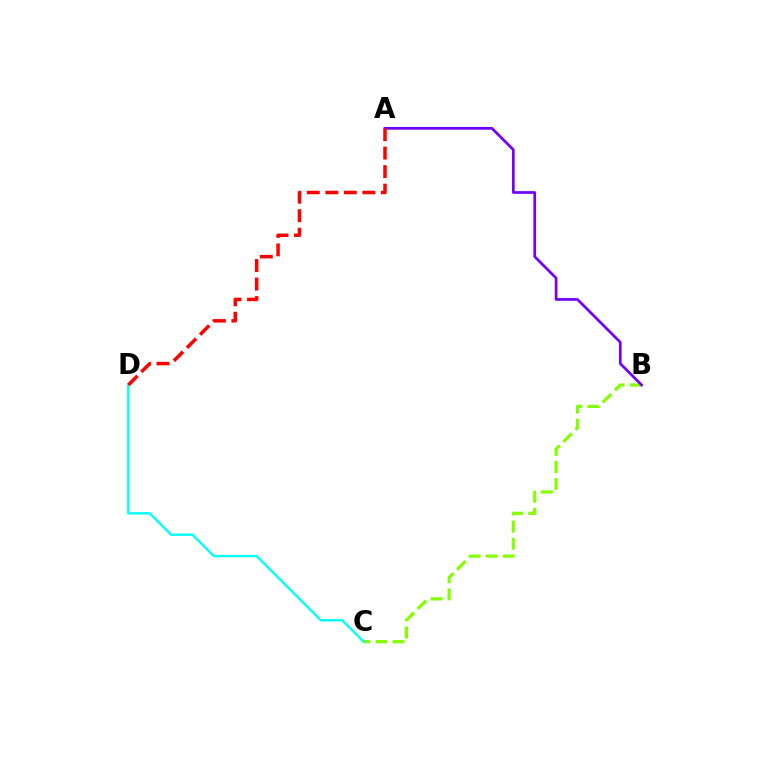{('B', 'C'): [{'color': '#84ff00', 'line_style': 'dashed', 'thickness': 2.32}], ('A', 'B'): [{'color': '#7200ff', 'line_style': 'solid', 'thickness': 1.95}], ('C', 'D'): [{'color': '#00fff6', 'line_style': 'solid', 'thickness': 1.7}], ('A', 'D'): [{'color': '#ff0000', 'line_style': 'dashed', 'thickness': 2.52}]}